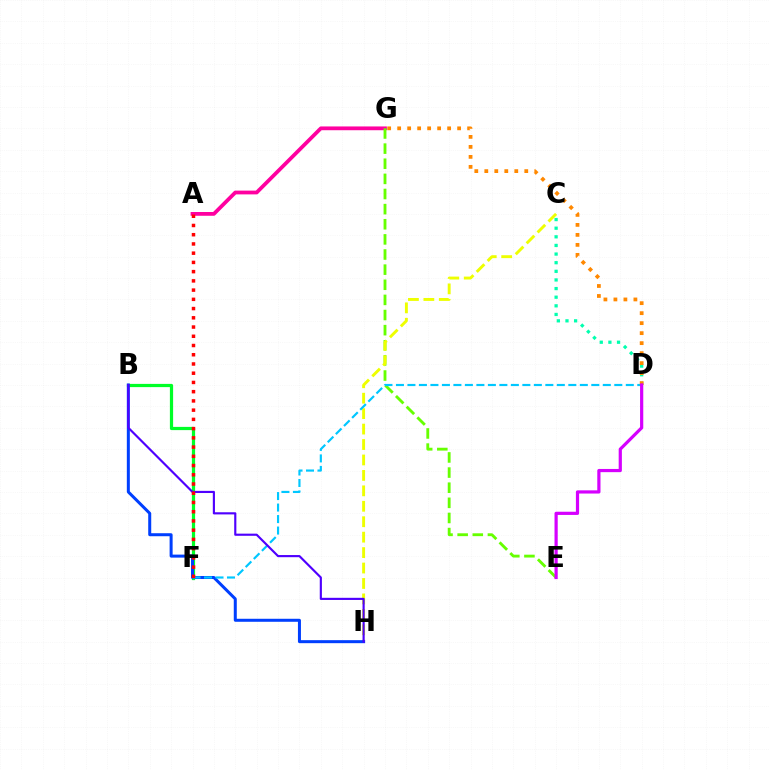{('A', 'G'): [{'color': '#ff00a0', 'line_style': 'solid', 'thickness': 2.72}], ('E', 'G'): [{'color': '#66ff00', 'line_style': 'dashed', 'thickness': 2.06}], ('C', 'H'): [{'color': '#eeff00', 'line_style': 'dashed', 'thickness': 2.1}], ('B', 'F'): [{'color': '#00ff27', 'line_style': 'solid', 'thickness': 2.33}], ('B', 'H'): [{'color': '#003fff', 'line_style': 'solid', 'thickness': 2.17}, {'color': '#4f00ff', 'line_style': 'solid', 'thickness': 1.55}], ('C', 'D'): [{'color': '#00ffaf', 'line_style': 'dotted', 'thickness': 2.34}], ('D', 'F'): [{'color': '#00c7ff', 'line_style': 'dashed', 'thickness': 1.56}], ('D', 'G'): [{'color': '#ff8800', 'line_style': 'dotted', 'thickness': 2.72}], ('A', 'F'): [{'color': '#ff0000', 'line_style': 'dotted', 'thickness': 2.51}], ('D', 'E'): [{'color': '#d600ff', 'line_style': 'solid', 'thickness': 2.3}]}